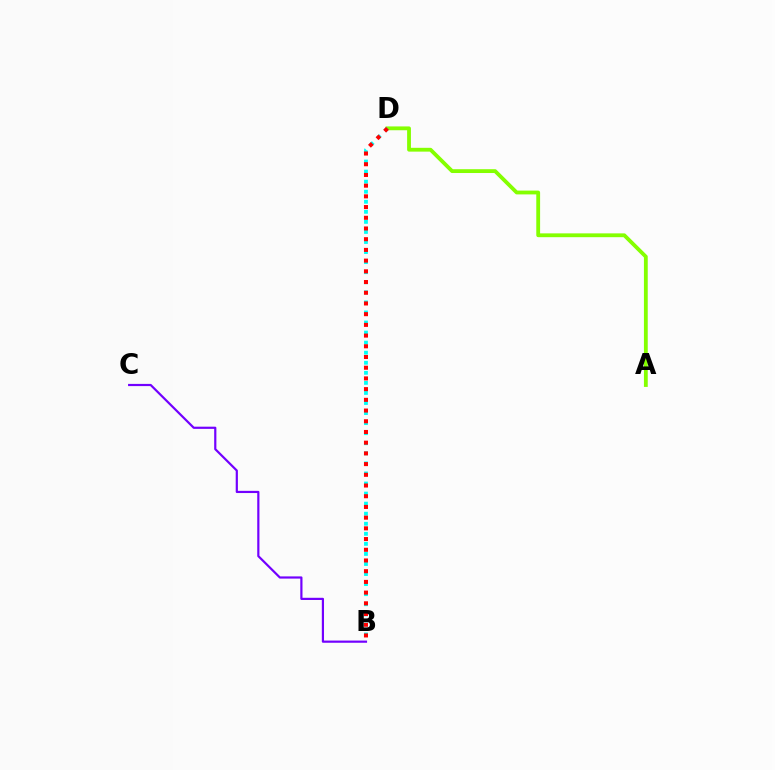{('A', 'D'): [{'color': '#84ff00', 'line_style': 'solid', 'thickness': 2.75}], ('B', 'D'): [{'color': '#00fff6', 'line_style': 'dotted', 'thickness': 2.73}, {'color': '#ff0000', 'line_style': 'dotted', 'thickness': 2.91}], ('B', 'C'): [{'color': '#7200ff', 'line_style': 'solid', 'thickness': 1.58}]}